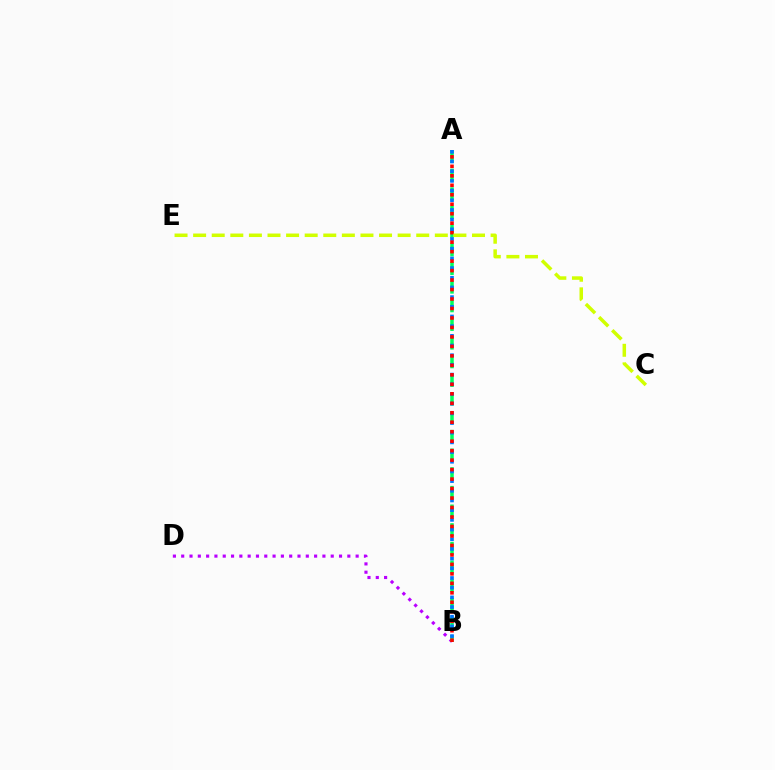{('B', 'D'): [{'color': '#b900ff', 'line_style': 'dotted', 'thickness': 2.26}], ('A', 'B'): [{'color': '#00ff5c', 'line_style': 'dashed', 'thickness': 2.53}, {'color': '#0074ff', 'line_style': 'dotted', 'thickness': 2.63}, {'color': '#ff0000', 'line_style': 'dotted', 'thickness': 2.58}], ('C', 'E'): [{'color': '#d1ff00', 'line_style': 'dashed', 'thickness': 2.53}]}